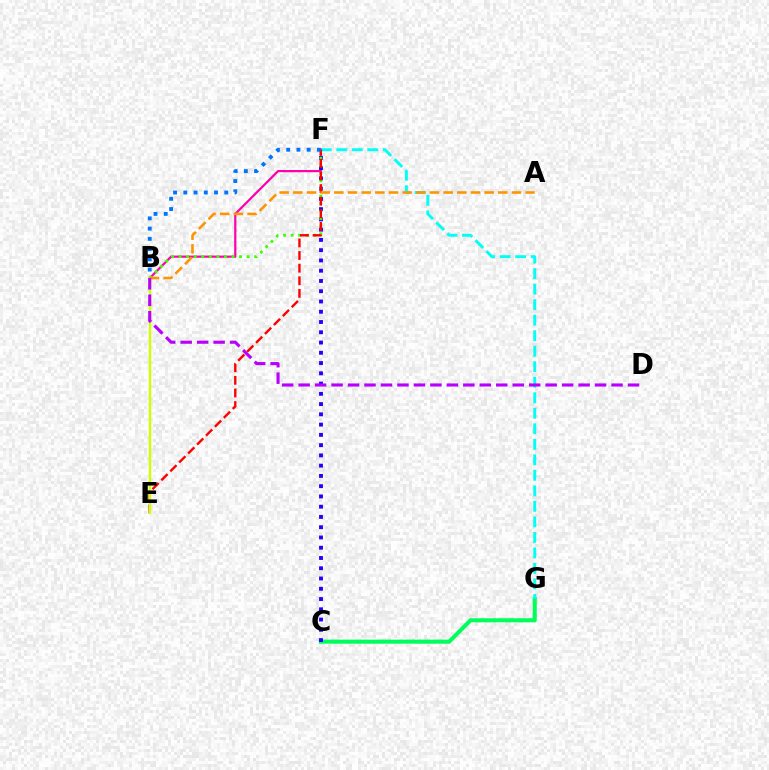{('C', 'G'): [{'color': '#00ff5c', 'line_style': 'solid', 'thickness': 2.92}], ('F', 'G'): [{'color': '#00fff6', 'line_style': 'dashed', 'thickness': 2.11}], ('B', 'F'): [{'color': '#ff00ac', 'line_style': 'solid', 'thickness': 1.59}, {'color': '#3dff00', 'line_style': 'dotted', 'thickness': 2.05}, {'color': '#0074ff', 'line_style': 'dotted', 'thickness': 2.78}], ('C', 'F'): [{'color': '#2500ff', 'line_style': 'dotted', 'thickness': 2.79}], ('E', 'F'): [{'color': '#ff0000', 'line_style': 'dashed', 'thickness': 1.71}], ('B', 'E'): [{'color': '#d1ff00', 'line_style': 'solid', 'thickness': 1.75}], ('A', 'B'): [{'color': '#ff9400', 'line_style': 'dashed', 'thickness': 1.86}], ('B', 'D'): [{'color': '#b900ff', 'line_style': 'dashed', 'thickness': 2.24}]}